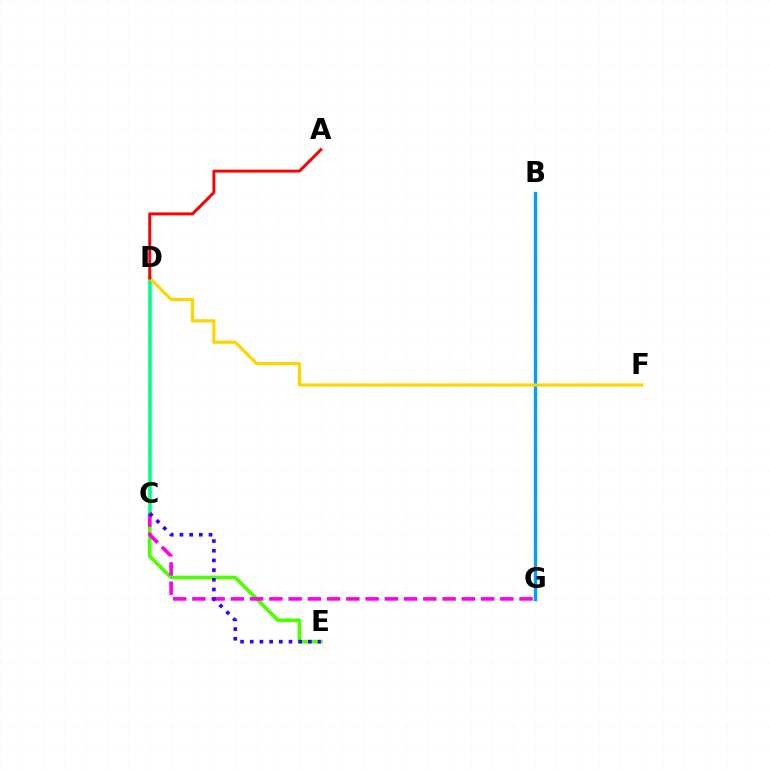{('C', 'E'): [{'color': '#4fff00', 'line_style': 'solid', 'thickness': 2.65}, {'color': '#3700ff', 'line_style': 'dotted', 'thickness': 2.63}], ('C', 'G'): [{'color': '#ff00ed', 'line_style': 'dashed', 'thickness': 2.61}], ('C', 'D'): [{'color': '#00ff86', 'line_style': 'solid', 'thickness': 2.57}], ('B', 'G'): [{'color': '#009eff', 'line_style': 'solid', 'thickness': 2.39}], ('D', 'F'): [{'color': '#ffd500', 'line_style': 'solid', 'thickness': 2.3}], ('A', 'D'): [{'color': '#ff0000', 'line_style': 'solid', 'thickness': 2.11}]}